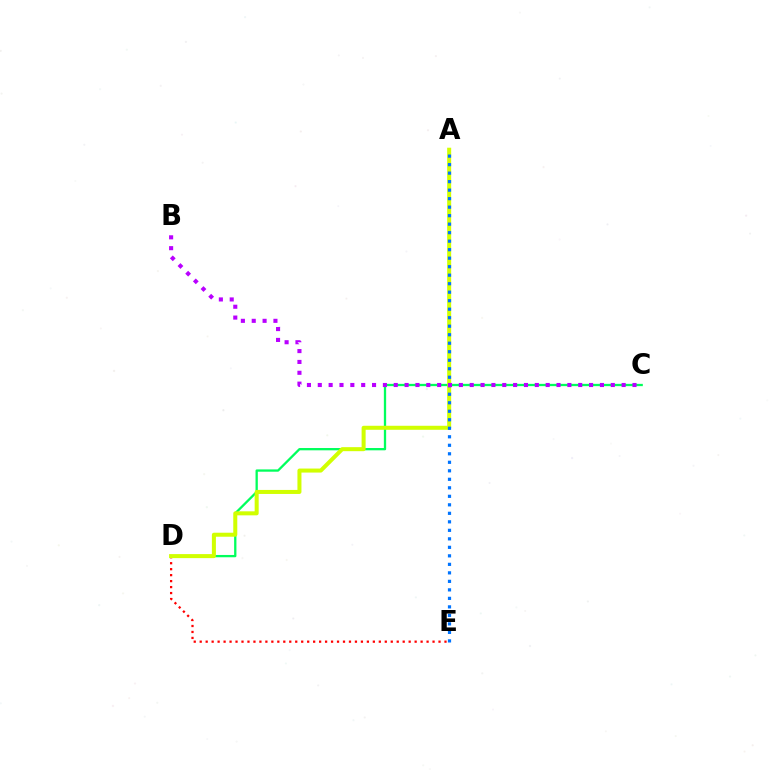{('D', 'E'): [{'color': '#ff0000', 'line_style': 'dotted', 'thickness': 1.62}], ('C', 'D'): [{'color': '#00ff5c', 'line_style': 'solid', 'thickness': 1.65}], ('A', 'D'): [{'color': '#d1ff00', 'line_style': 'solid', 'thickness': 2.89}], ('A', 'E'): [{'color': '#0074ff', 'line_style': 'dotted', 'thickness': 2.31}], ('B', 'C'): [{'color': '#b900ff', 'line_style': 'dotted', 'thickness': 2.95}]}